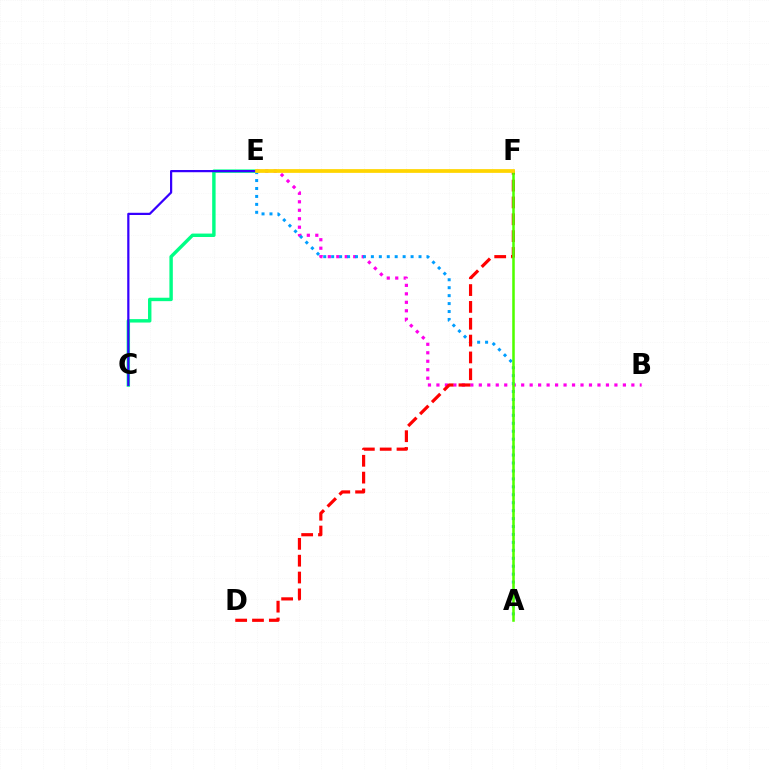{('B', 'E'): [{'color': '#ff00ed', 'line_style': 'dotted', 'thickness': 2.3}], ('A', 'E'): [{'color': '#009eff', 'line_style': 'dotted', 'thickness': 2.16}], ('D', 'F'): [{'color': '#ff0000', 'line_style': 'dashed', 'thickness': 2.29}], ('A', 'F'): [{'color': '#4fff00', 'line_style': 'solid', 'thickness': 1.83}], ('C', 'E'): [{'color': '#00ff86', 'line_style': 'solid', 'thickness': 2.46}, {'color': '#3700ff', 'line_style': 'solid', 'thickness': 1.6}], ('E', 'F'): [{'color': '#ffd500', 'line_style': 'solid', 'thickness': 2.69}]}